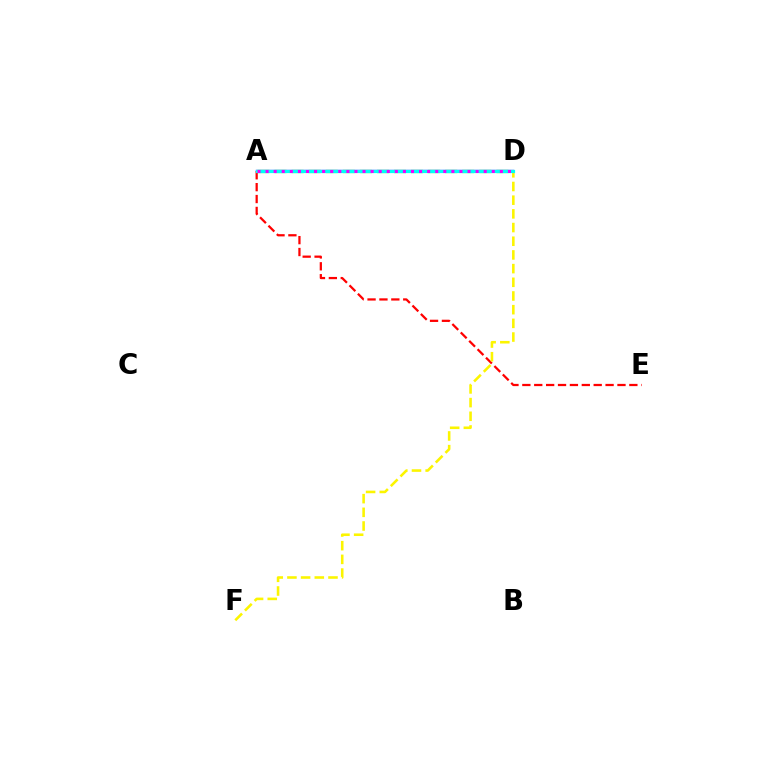{('A', 'D'): [{'color': '#0010ff', 'line_style': 'solid', 'thickness': 1.66}, {'color': '#08ff00', 'line_style': 'dashed', 'thickness': 2.32}, {'color': '#00fff6', 'line_style': 'solid', 'thickness': 2.31}, {'color': '#ee00ff', 'line_style': 'dotted', 'thickness': 2.19}], ('A', 'E'): [{'color': '#ff0000', 'line_style': 'dashed', 'thickness': 1.62}], ('D', 'F'): [{'color': '#fcf500', 'line_style': 'dashed', 'thickness': 1.86}]}